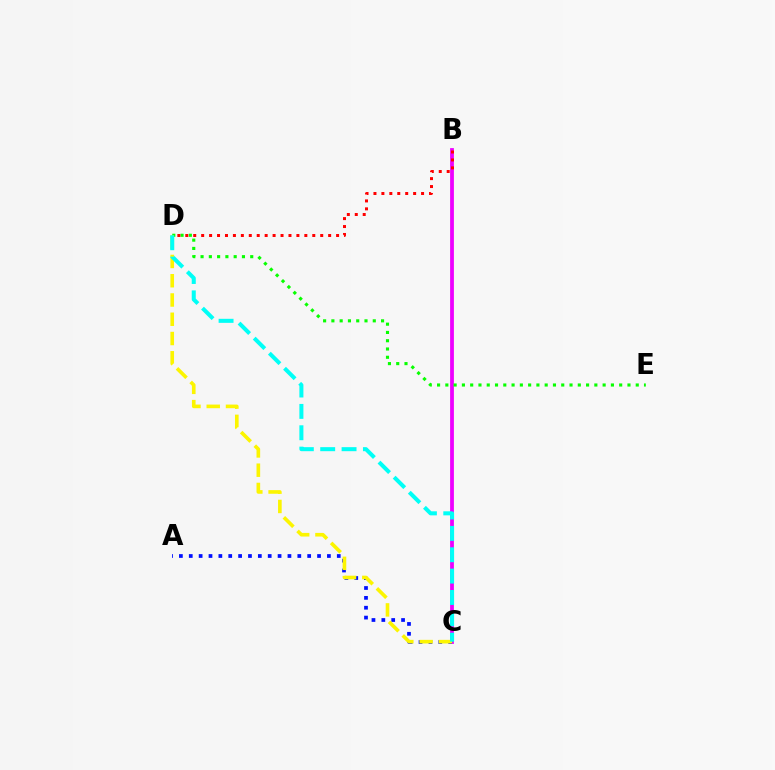{('B', 'C'): [{'color': '#ee00ff', 'line_style': 'solid', 'thickness': 2.72}], ('A', 'C'): [{'color': '#0010ff', 'line_style': 'dotted', 'thickness': 2.68}], ('D', 'E'): [{'color': '#08ff00', 'line_style': 'dotted', 'thickness': 2.25}], ('B', 'D'): [{'color': '#ff0000', 'line_style': 'dotted', 'thickness': 2.16}], ('C', 'D'): [{'color': '#fcf500', 'line_style': 'dashed', 'thickness': 2.62}, {'color': '#00fff6', 'line_style': 'dashed', 'thickness': 2.9}]}